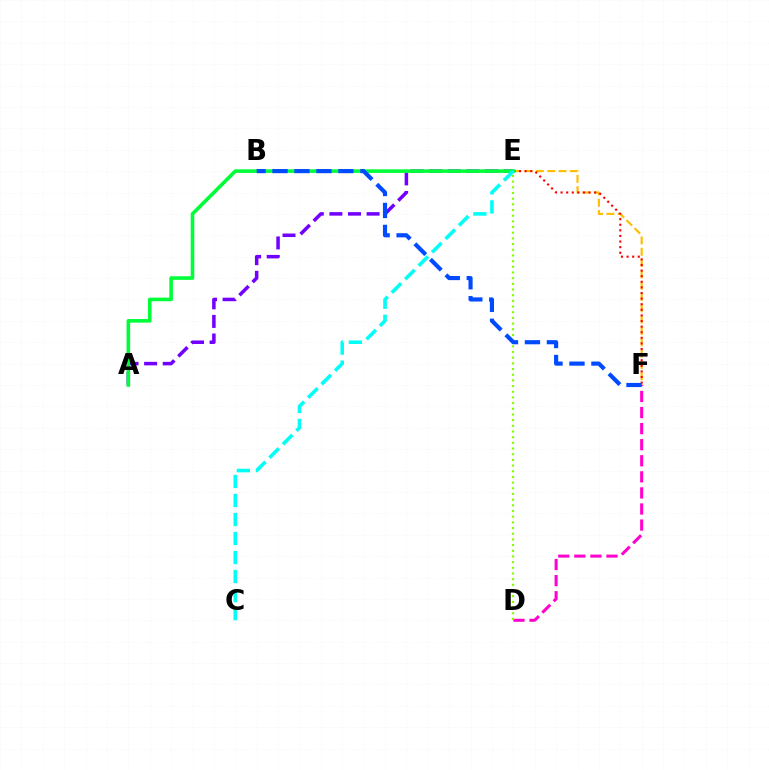{('D', 'F'): [{'color': '#ff00cf', 'line_style': 'dashed', 'thickness': 2.18}], ('A', 'E'): [{'color': '#7200ff', 'line_style': 'dashed', 'thickness': 2.53}, {'color': '#00ff39', 'line_style': 'solid', 'thickness': 2.6}], ('E', 'F'): [{'color': '#ffbd00', 'line_style': 'dashed', 'thickness': 1.54}, {'color': '#ff0000', 'line_style': 'dotted', 'thickness': 1.52}], ('D', 'E'): [{'color': '#84ff00', 'line_style': 'dotted', 'thickness': 1.54}], ('B', 'F'): [{'color': '#004bff', 'line_style': 'dashed', 'thickness': 2.98}], ('C', 'E'): [{'color': '#00fff6', 'line_style': 'dashed', 'thickness': 2.58}]}